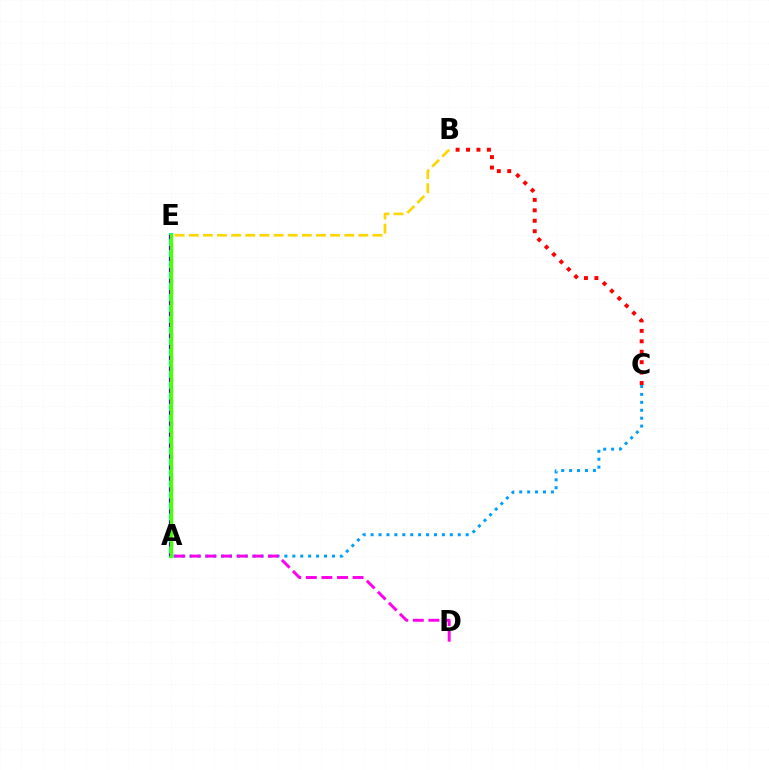{('A', 'E'): [{'color': '#00ff86', 'line_style': 'solid', 'thickness': 2.96}, {'color': '#3700ff', 'line_style': 'dotted', 'thickness': 2.98}, {'color': '#4fff00', 'line_style': 'solid', 'thickness': 2.3}], ('B', 'E'): [{'color': '#ffd500', 'line_style': 'dashed', 'thickness': 1.92}], ('A', 'C'): [{'color': '#009eff', 'line_style': 'dotted', 'thickness': 2.15}], ('A', 'D'): [{'color': '#ff00ed', 'line_style': 'dashed', 'thickness': 2.12}], ('B', 'C'): [{'color': '#ff0000', 'line_style': 'dotted', 'thickness': 2.83}]}